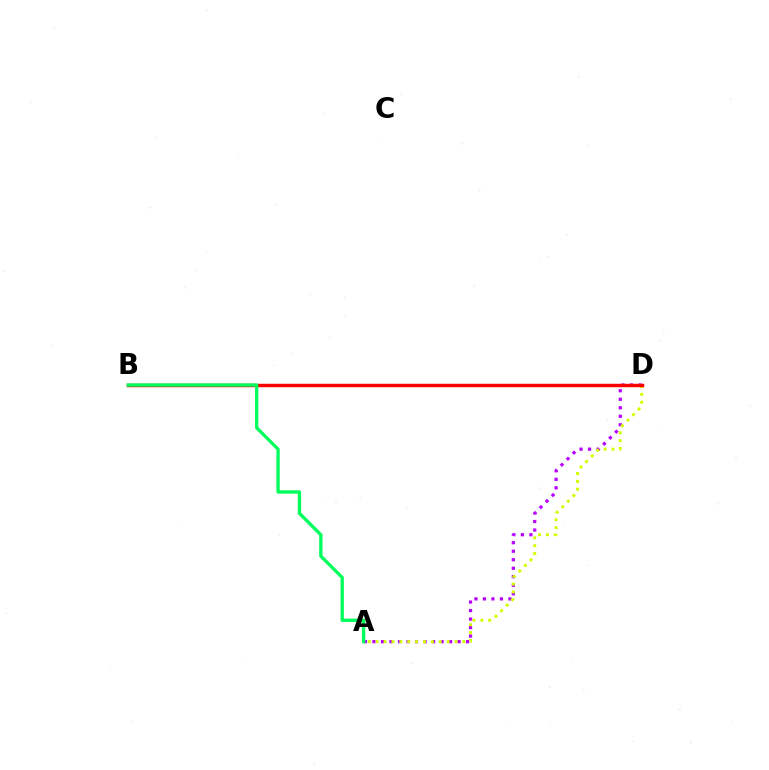{('A', 'D'): [{'color': '#b900ff', 'line_style': 'dotted', 'thickness': 2.31}, {'color': '#d1ff00', 'line_style': 'dotted', 'thickness': 2.14}], ('B', 'D'): [{'color': '#0074ff', 'line_style': 'solid', 'thickness': 2.13}, {'color': '#ff0000', 'line_style': 'solid', 'thickness': 2.48}], ('A', 'B'): [{'color': '#00ff5c', 'line_style': 'solid', 'thickness': 2.4}]}